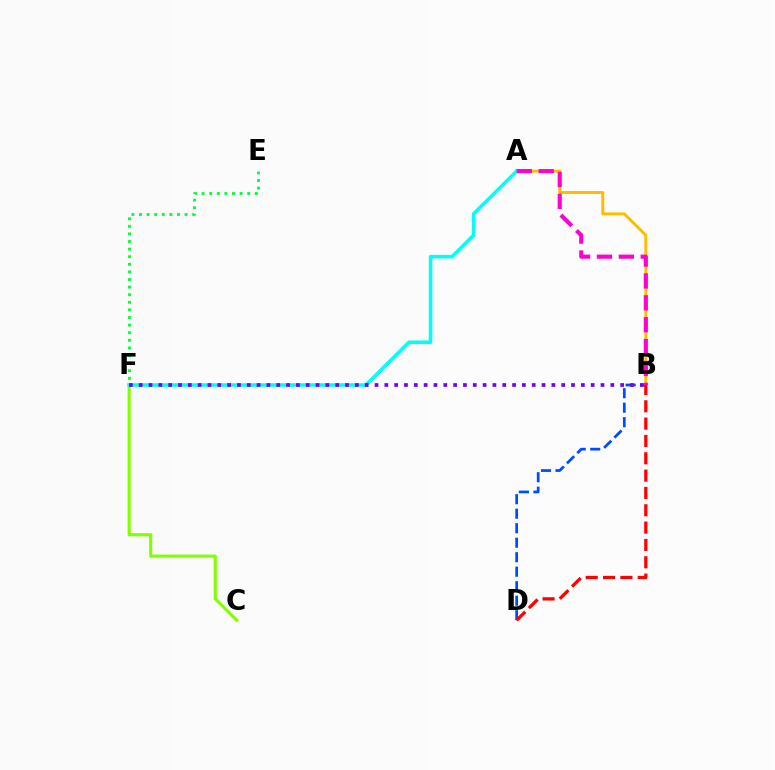{('E', 'F'): [{'color': '#00ff39', 'line_style': 'dotted', 'thickness': 2.06}], ('A', 'B'): [{'color': '#ffbd00', 'line_style': 'solid', 'thickness': 2.13}, {'color': '#ff00cf', 'line_style': 'dashed', 'thickness': 2.97}], ('C', 'F'): [{'color': '#84ff00', 'line_style': 'solid', 'thickness': 2.26}], ('B', 'D'): [{'color': '#004bff', 'line_style': 'dashed', 'thickness': 1.97}, {'color': '#ff0000', 'line_style': 'dashed', 'thickness': 2.35}], ('A', 'F'): [{'color': '#00fff6', 'line_style': 'solid', 'thickness': 2.56}], ('B', 'F'): [{'color': '#7200ff', 'line_style': 'dotted', 'thickness': 2.67}]}